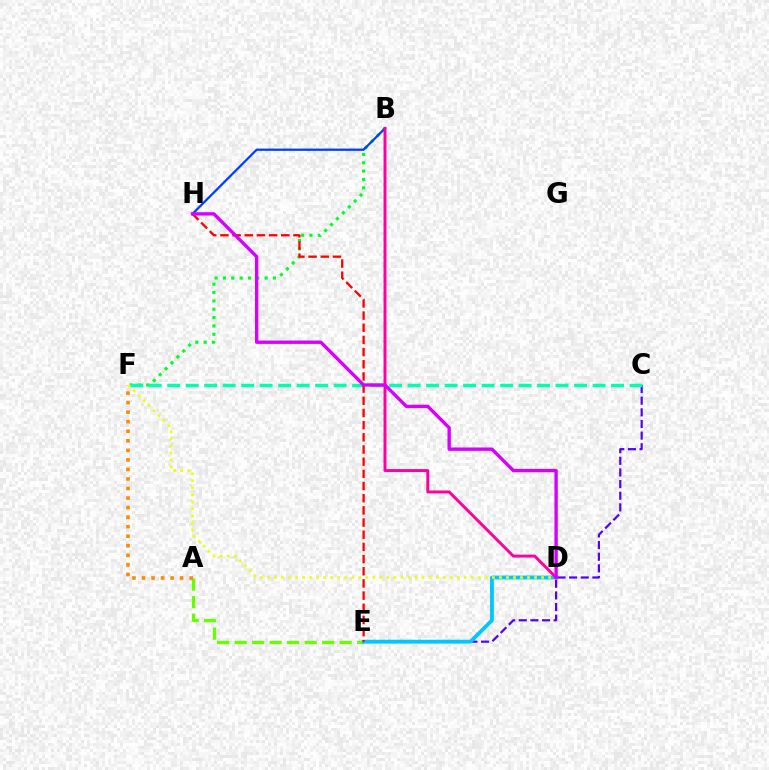{('A', 'E'): [{'color': '#66ff00', 'line_style': 'dashed', 'thickness': 2.38}], ('C', 'E'): [{'color': '#4f00ff', 'line_style': 'dashed', 'thickness': 1.58}], ('B', 'F'): [{'color': '#00ff27', 'line_style': 'dotted', 'thickness': 2.27}], ('A', 'F'): [{'color': '#ff8800', 'line_style': 'dotted', 'thickness': 2.59}], ('C', 'F'): [{'color': '#00ffaf', 'line_style': 'dashed', 'thickness': 2.51}], ('D', 'E'): [{'color': '#00c7ff', 'line_style': 'solid', 'thickness': 2.76}], ('D', 'F'): [{'color': '#eeff00', 'line_style': 'dotted', 'thickness': 1.91}], ('E', 'H'): [{'color': '#ff0000', 'line_style': 'dashed', 'thickness': 1.65}], ('B', 'H'): [{'color': '#003fff', 'line_style': 'solid', 'thickness': 1.63}], ('B', 'D'): [{'color': '#ff00a0', 'line_style': 'solid', 'thickness': 2.12}], ('D', 'H'): [{'color': '#d600ff', 'line_style': 'solid', 'thickness': 2.42}]}